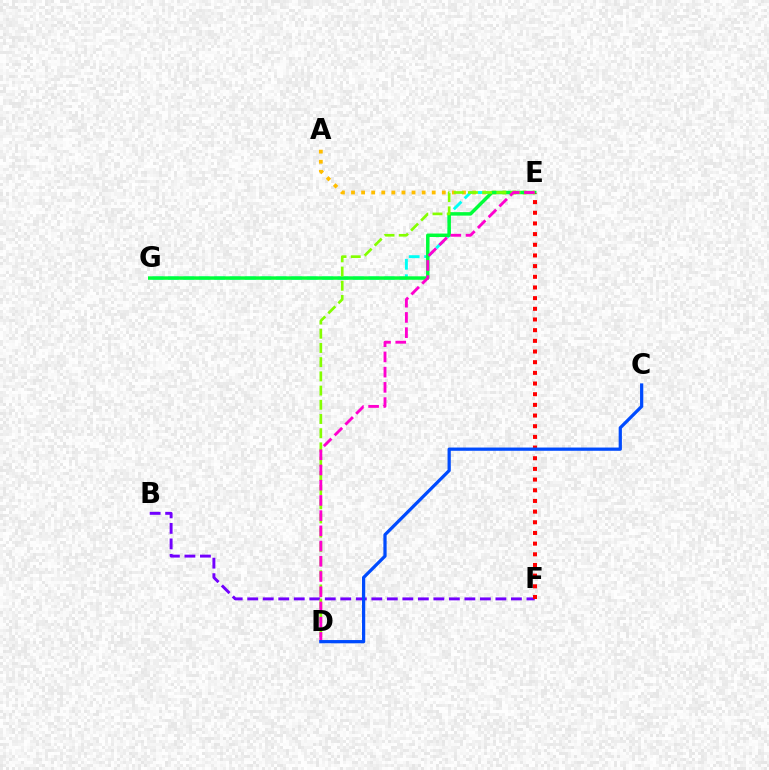{('A', 'E'): [{'color': '#ffbd00', 'line_style': 'dotted', 'thickness': 2.74}], ('B', 'F'): [{'color': '#7200ff', 'line_style': 'dashed', 'thickness': 2.11}], ('E', 'G'): [{'color': '#00fff6', 'line_style': 'dashed', 'thickness': 2.1}, {'color': '#00ff39', 'line_style': 'solid', 'thickness': 2.5}], ('E', 'F'): [{'color': '#ff0000', 'line_style': 'dotted', 'thickness': 2.9}], ('D', 'E'): [{'color': '#84ff00', 'line_style': 'dashed', 'thickness': 1.93}, {'color': '#ff00cf', 'line_style': 'dashed', 'thickness': 2.07}], ('C', 'D'): [{'color': '#004bff', 'line_style': 'solid', 'thickness': 2.33}]}